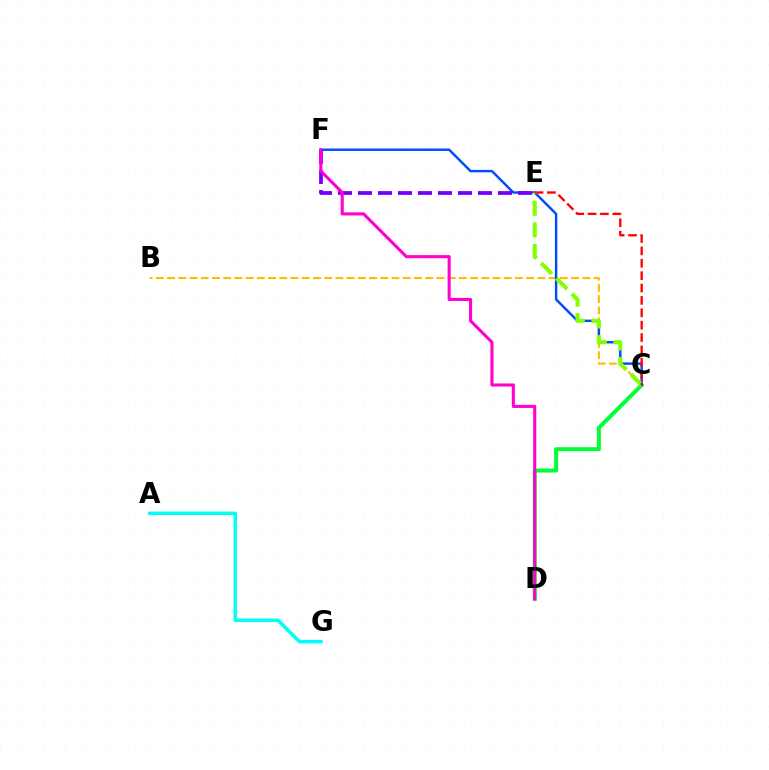{('B', 'C'): [{'color': '#ffbd00', 'line_style': 'dashed', 'thickness': 1.52}], ('C', 'D'): [{'color': '#00ff39', 'line_style': 'solid', 'thickness': 2.86}], ('C', 'F'): [{'color': '#004bff', 'line_style': 'solid', 'thickness': 1.75}], ('E', 'F'): [{'color': '#7200ff', 'line_style': 'dashed', 'thickness': 2.72}], ('D', 'F'): [{'color': '#ff00cf', 'line_style': 'solid', 'thickness': 2.22}], ('A', 'G'): [{'color': '#00fff6', 'line_style': 'solid', 'thickness': 2.53}], ('C', 'E'): [{'color': '#84ff00', 'line_style': 'dashed', 'thickness': 2.95}, {'color': '#ff0000', 'line_style': 'dashed', 'thickness': 1.68}]}